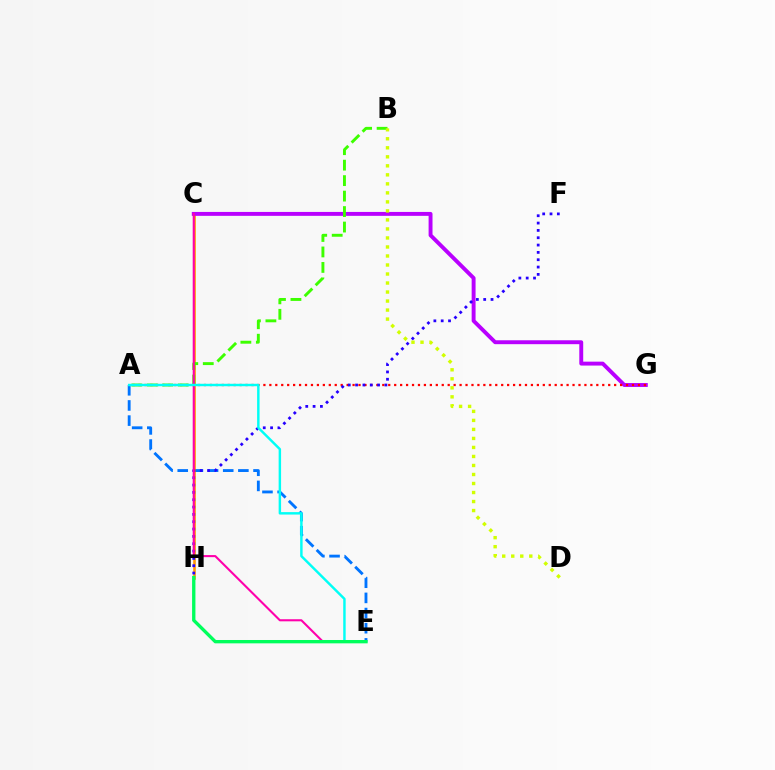{('A', 'E'): [{'color': '#0074ff', 'line_style': 'dashed', 'thickness': 2.06}, {'color': '#00fff6', 'line_style': 'solid', 'thickness': 1.76}], ('C', 'H'): [{'color': '#ff9400', 'line_style': 'solid', 'thickness': 1.88}], ('C', 'G'): [{'color': '#b900ff', 'line_style': 'solid', 'thickness': 2.81}], ('A', 'G'): [{'color': '#ff0000', 'line_style': 'dotted', 'thickness': 1.62}], ('A', 'B'): [{'color': '#3dff00', 'line_style': 'dashed', 'thickness': 2.1}], ('F', 'H'): [{'color': '#2500ff', 'line_style': 'dotted', 'thickness': 1.99}], ('C', 'E'): [{'color': '#ff00ac', 'line_style': 'solid', 'thickness': 1.51}], ('E', 'H'): [{'color': '#00ff5c', 'line_style': 'solid', 'thickness': 2.41}], ('B', 'D'): [{'color': '#d1ff00', 'line_style': 'dotted', 'thickness': 2.45}]}